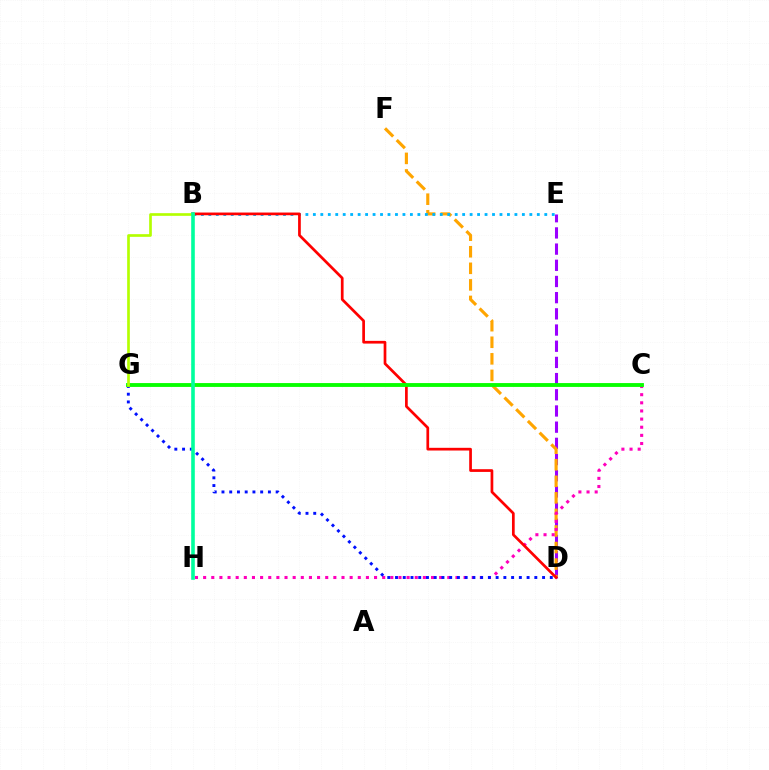{('D', 'E'): [{'color': '#9b00ff', 'line_style': 'dashed', 'thickness': 2.2}], ('D', 'F'): [{'color': '#ffa500', 'line_style': 'dashed', 'thickness': 2.25}], ('B', 'E'): [{'color': '#00b5ff', 'line_style': 'dotted', 'thickness': 2.03}], ('C', 'H'): [{'color': '#ff00bd', 'line_style': 'dotted', 'thickness': 2.21}], ('D', 'G'): [{'color': '#0010ff', 'line_style': 'dotted', 'thickness': 2.1}], ('B', 'D'): [{'color': '#ff0000', 'line_style': 'solid', 'thickness': 1.95}], ('C', 'G'): [{'color': '#08ff00', 'line_style': 'solid', 'thickness': 2.77}], ('B', 'G'): [{'color': '#b3ff00', 'line_style': 'solid', 'thickness': 1.92}], ('B', 'H'): [{'color': '#00ff9d', 'line_style': 'solid', 'thickness': 2.6}]}